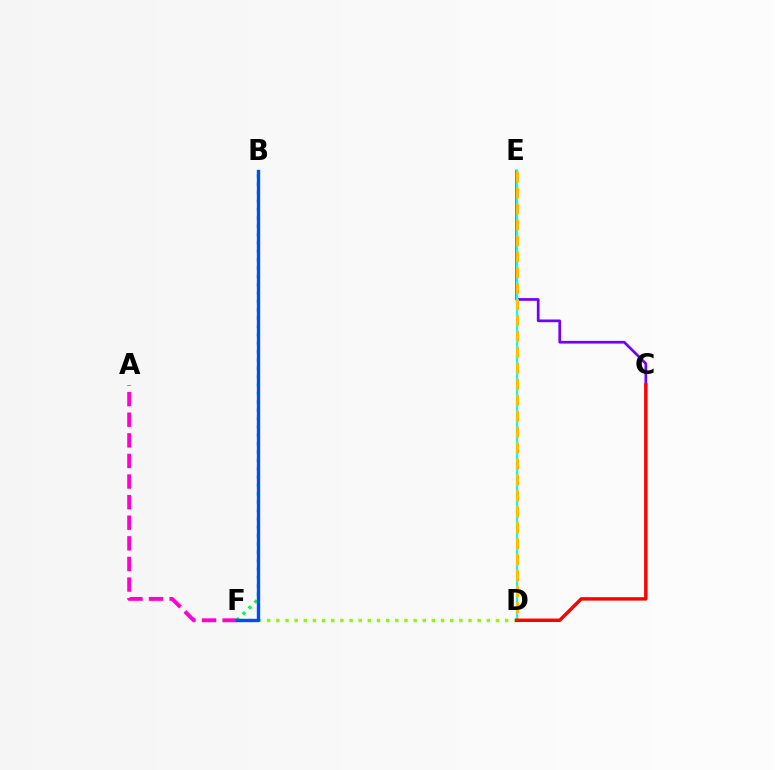{('C', 'E'): [{'color': '#7200ff', 'line_style': 'solid', 'thickness': 1.94}], ('A', 'F'): [{'color': '#ff00cf', 'line_style': 'dashed', 'thickness': 2.8}], ('D', 'E'): [{'color': '#00fff6', 'line_style': 'solid', 'thickness': 1.62}, {'color': '#ffbd00', 'line_style': 'dashed', 'thickness': 2.17}], ('D', 'F'): [{'color': '#84ff00', 'line_style': 'dotted', 'thickness': 2.49}], ('C', 'D'): [{'color': '#ff0000', 'line_style': 'solid', 'thickness': 2.47}], ('B', 'F'): [{'color': '#00ff39', 'line_style': 'dotted', 'thickness': 2.27}, {'color': '#004bff', 'line_style': 'solid', 'thickness': 2.42}]}